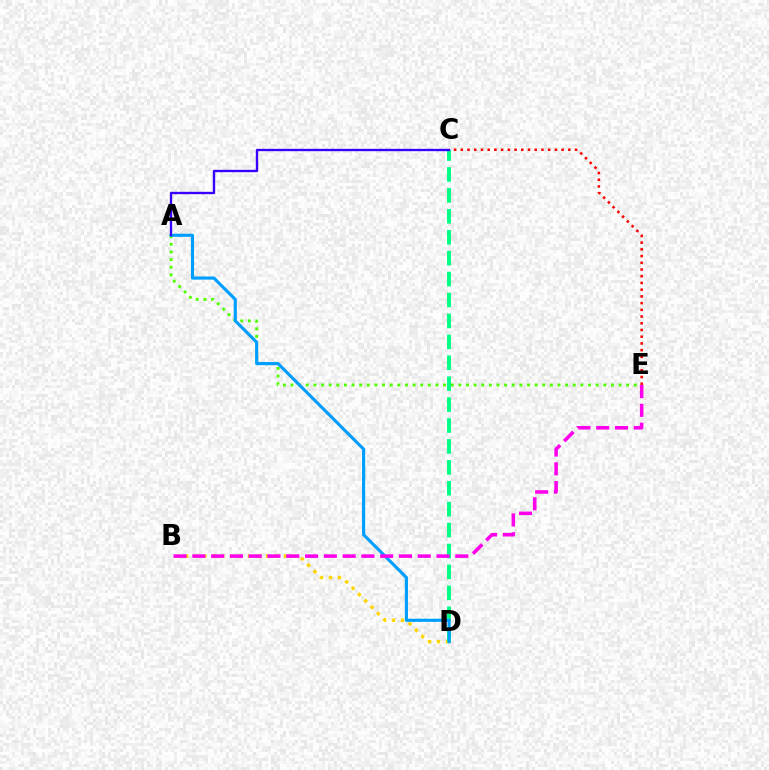{('C', 'E'): [{'color': '#ff0000', 'line_style': 'dotted', 'thickness': 1.83}], ('A', 'E'): [{'color': '#4fff00', 'line_style': 'dotted', 'thickness': 2.07}], ('B', 'D'): [{'color': '#ffd500', 'line_style': 'dotted', 'thickness': 2.44}], ('C', 'D'): [{'color': '#00ff86', 'line_style': 'dashed', 'thickness': 2.84}], ('A', 'D'): [{'color': '#009eff', 'line_style': 'solid', 'thickness': 2.25}], ('A', 'C'): [{'color': '#3700ff', 'line_style': 'solid', 'thickness': 1.69}], ('B', 'E'): [{'color': '#ff00ed', 'line_style': 'dashed', 'thickness': 2.55}]}